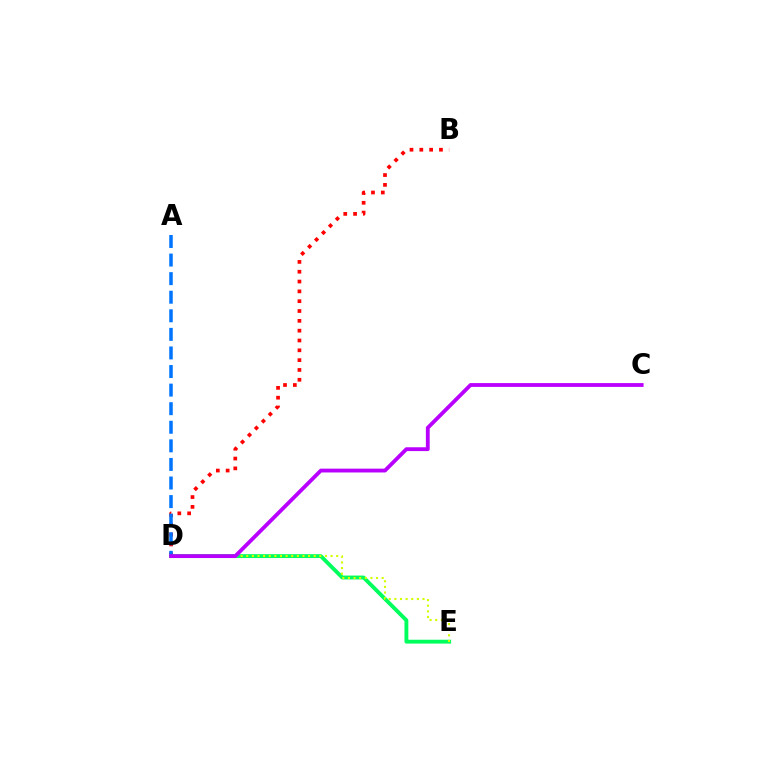{('B', 'D'): [{'color': '#ff0000', 'line_style': 'dotted', 'thickness': 2.67}], ('D', 'E'): [{'color': '#00ff5c', 'line_style': 'solid', 'thickness': 2.78}, {'color': '#d1ff00', 'line_style': 'dotted', 'thickness': 1.53}], ('A', 'D'): [{'color': '#0074ff', 'line_style': 'dashed', 'thickness': 2.52}], ('C', 'D'): [{'color': '#b900ff', 'line_style': 'solid', 'thickness': 2.75}]}